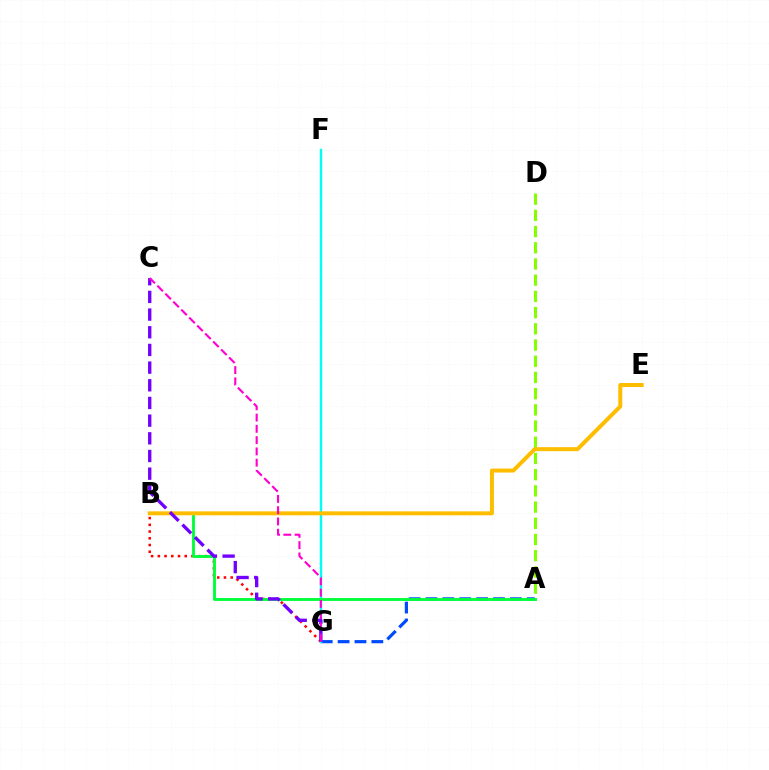{('A', 'G'): [{'color': '#004bff', 'line_style': 'dashed', 'thickness': 2.29}], ('A', 'D'): [{'color': '#84ff00', 'line_style': 'dashed', 'thickness': 2.2}], ('B', 'G'): [{'color': '#ff0000', 'line_style': 'dotted', 'thickness': 1.83}], ('F', 'G'): [{'color': '#00fff6', 'line_style': 'solid', 'thickness': 1.74}], ('A', 'B'): [{'color': '#00ff39', 'line_style': 'solid', 'thickness': 2.07}], ('B', 'E'): [{'color': '#ffbd00', 'line_style': 'solid', 'thickness': 2.87}], ('C', 'G'): [{'color': '#7200ff', 'line_style': 'dashed', 'thickness': 2.4}, {'color': '#ff00cf', 'line_style': 'dashed', 'thickness': 1.53}]}